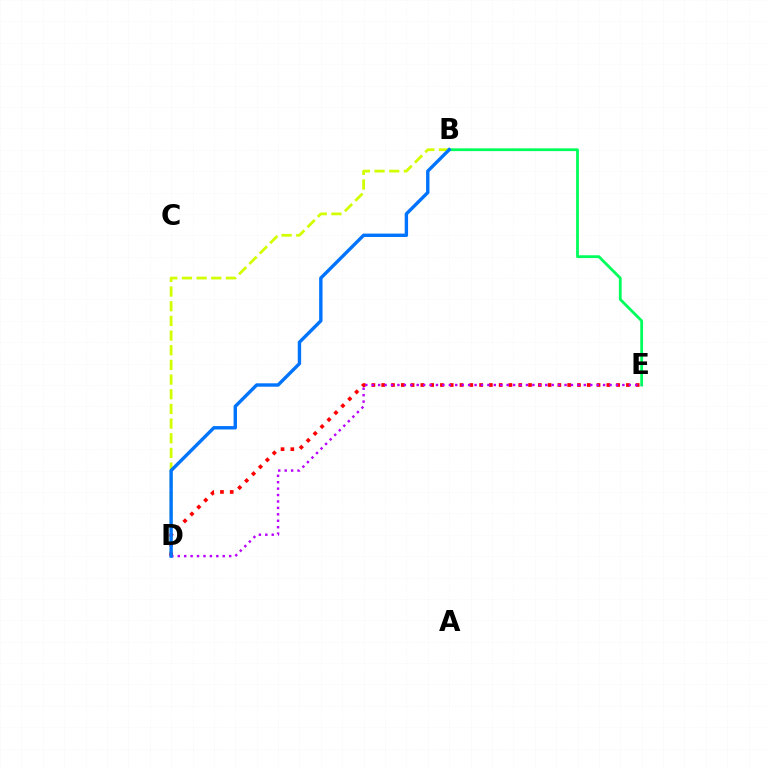{('B', 'D'): [{'color': '#d1ff00', 'line_style': 'dashed', 'thickness': 1.99}, {'color': '#0074ff', 'line_style': 'solid', 'thickness': 2.44}], ('B', 'E'): [{'color': '#00ff5c', 'line_style': 'solid', 'thickness': 2.02}], ('D', 'E'): [{'color': '#ff0000', 'line_style': 'dotted', 'thickness': 2.66}, {'color': '#b900ff', 'line_style': 'dotted', 'thickness': 1.75}]}